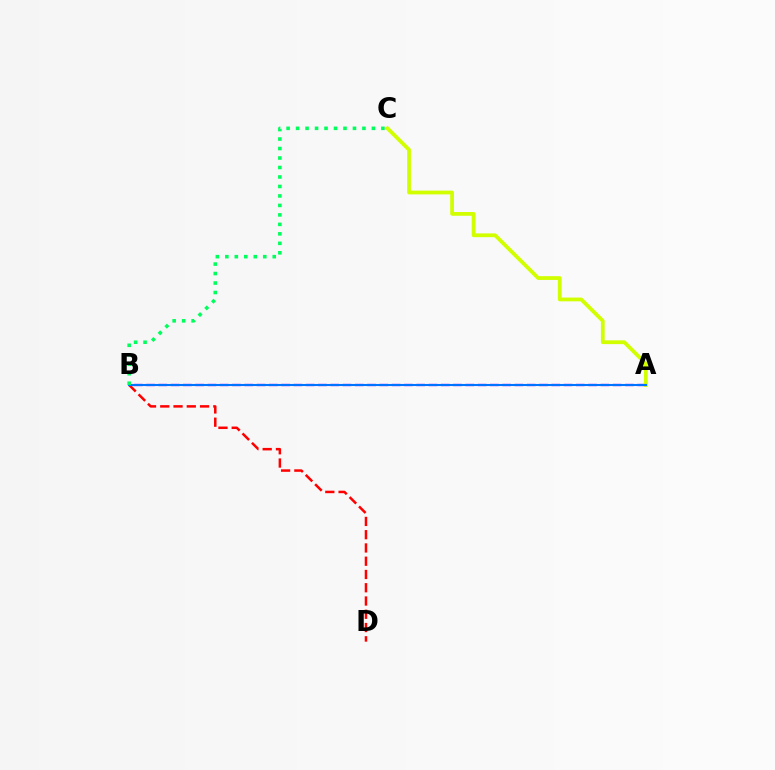{('A', 'B'): [{'color': '#b900ff', 'line_style': 'dashed', 'thickness': 1.67}, {'color': '#0074ff', 'line_style': 'solid', 'thickness': 1.5}], ('B', 'D'): [{'color': '#ff0000', 'line_style': 'dashed', 'thickness': 1.8}], ('A', 'C'): [{'color': '#d1ff00', 'line_style': 'solid', 'thickness': 2.72}], ('B', 'C'): [{'color': '#00ff5c', 'line_style': 'dotted', 'thickness': 2.58}]}